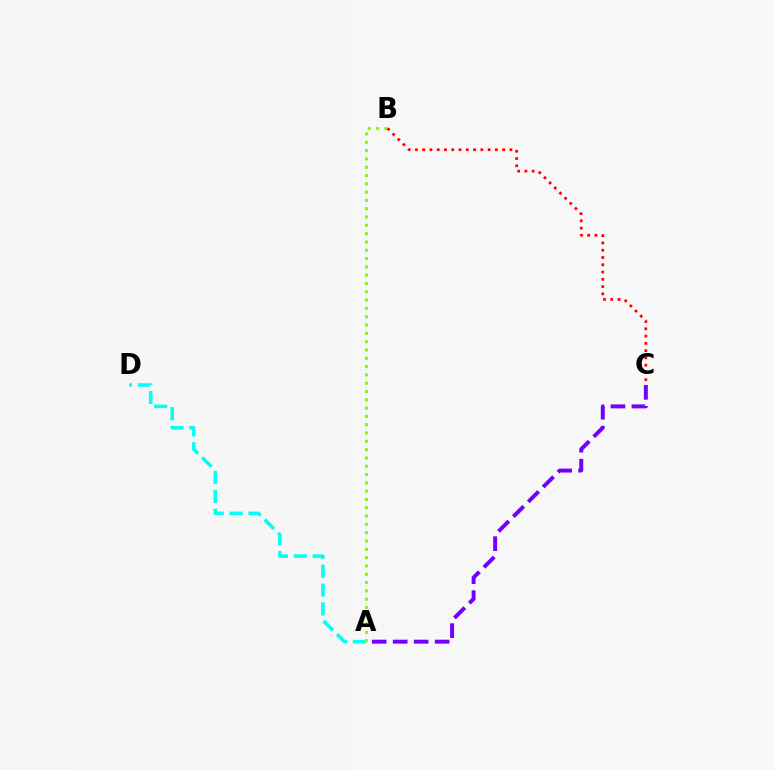{('A', 'D'): [{'color': '#00fff6', 'line_style': 'dashed', 'thickness': 2.56}], ('A', 'C'): [{'color': '#7200ff', 'line_style': 'dashed', 'thickness': 2.85}], ('A', 'B'): [{'color': '#84ff00', 'line_style': 'dotted', 'thickness': 2.26}], ('B', 'C'): [{'color': '#ff0000', 'line_style': 'dotted', 'thickness': 1.98}]}